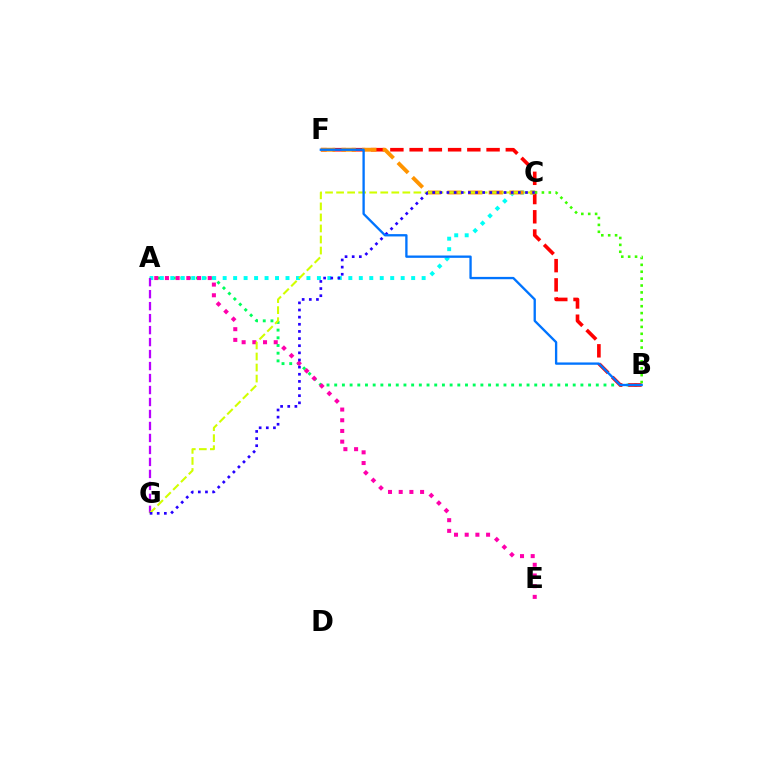{('A', 'B'): [{'color': '#00ff5c', 'line_style': 'dotted', 'thickness': 2.09}], ('B', 'F'): [{'color': '#ff0000', 'line_style': 'dashed', 'thickness': 2.61}, {'color': '#0074ff', 'line_style': 'solid', 'thickness': 1.68}], ('A', 'C'): [{'color': '#00fff6', 'line_style': 'dotted', 'thickness': 2.85}], ('C', 'F'): [{'color': '#ff9400', 'line_style': 'dashed', 'thickness': 2.8}], ('A', 'E'): [{'color': '#ff00ac', 'line_style': 'dotted', 'thickness': 2.91}], ('A', 'G'): [{'color': '#b900ff', 'line_style': 'dashed', 'thickness': 1.63}], ('B', 'C'): [{'color': '#3dff00', 'line_style': 'dotted', 'thickness': 1.87}], ('C', 'G'): [{'color': '#d1ff00', 'line_style': 'dashed', 'thickness': 1.5}, {'color': '#2500ff', 'line_style': 'dotted', 'thickness': 1.94}]}